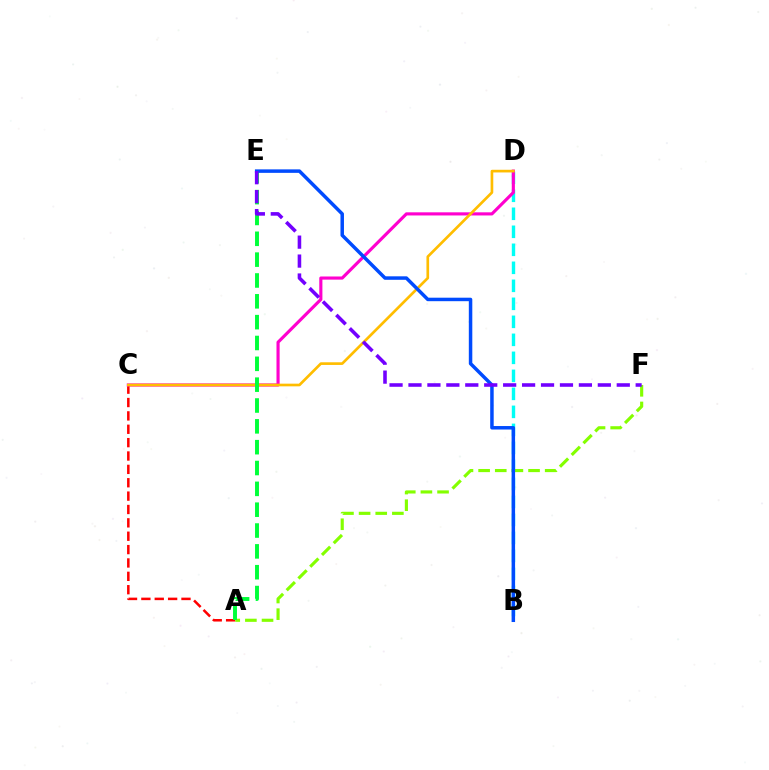{('A', 'C'): [{'color': '#ff0000', 'line_style': 'dashed', 'thickness': 1.82}], ('B', 'D'): [{'color': '#00fff6', 'line_style': 'dashed', 'thickness': 2.45}], ('A', 'F'): [{'color': '#84ff00', 'line_style': 'dashed', 'thickness': 2.26}], ('C', 'D'): [{'color': '#ff00cf', 'line_style': 'solid', 'thickness': 2.26}, {'color': '#ffbd00', 'line_style': 'solid', 'thickness': 1.92}], ('A', 'E'): [{'color': '#00ff39', 'line_style': 'dashed', 'thickness': 2.83}], ('B', 'E'): [{'color': '#004bff', 'line_style': 'solid', 'thickness': 2.51}], ('E', 'F'): [{'color': '#7200ff', 'line_style': 'dashed', 'thickness': 2.57}]}